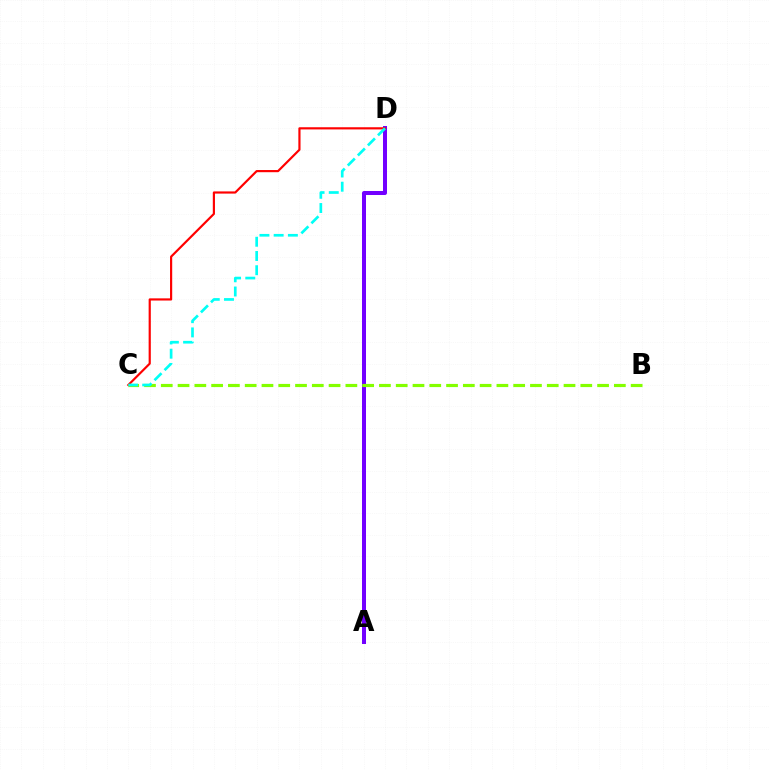{('A', 'D'): [{'color': '#7200ff', 'line_style': 'solid', 'thickness': 2.88}], ('C', 'D'): [{'color': '#ff0000', 'line_style': 'solid', 'thickness': 1.57}, {'color': '#00fff6', 'line_style': 'dashed', 'thickness': 1.93}], ('B', 'C'): [{'color': '#84ff00', 'line_style': 'dashed', 'thickness': 2.28}]}